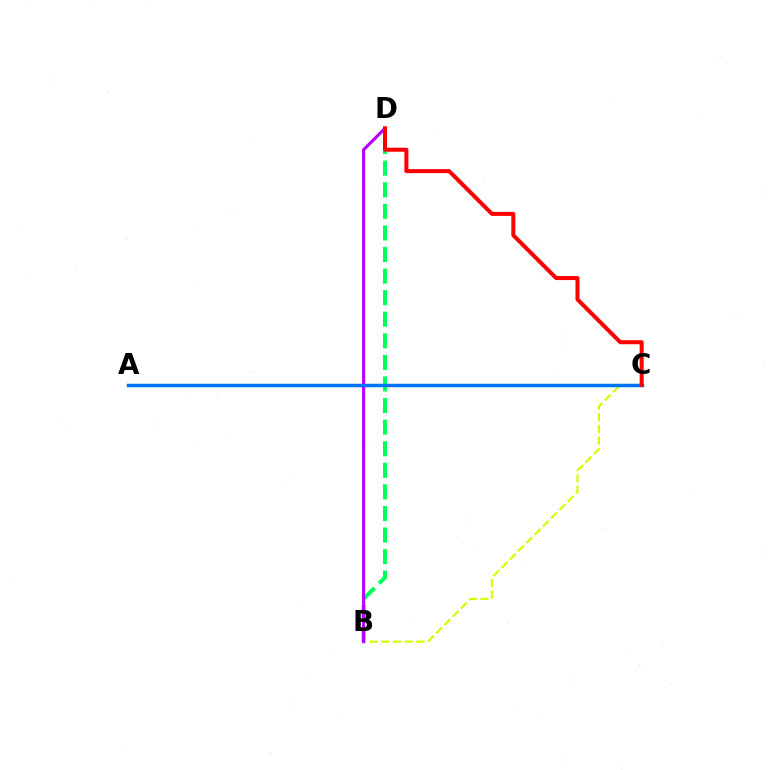{('B', 'D'): [{'color': '#00ff5c', 'line_style': 'dashed', 'thickness': 2.93}, {'color': '#b900ff', 'line_style': 'solid', 'thickness': 2.21}], ('B', 'C'): [{'color': '#d1ff00', 'line_style': 'dashed', 'thickness': 1.59}], ('A', 'C'): [{'color': '#0074ff', 'line_style': 'solid', 'thickness': 2.5}], ('C', 'D'): [{'color': '#ff0000', 'line_style': 'solid', 'thickness': 2.9}]}